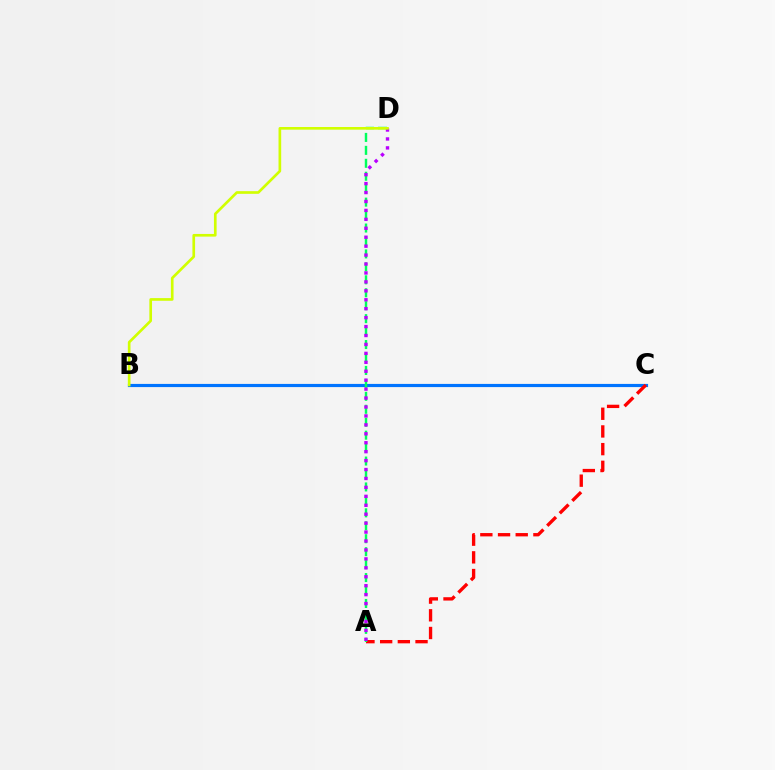{('B', 'C'): [{'color': '#0074ff', 'line_style': 'solid', 'thickness': 2.29}], ('A', 'C'): [{'color': '#ff0000', 'line_style': 'dashed', 'thickness': 2.4}], ('A', 'D'): [{'color': '#00ff5c', 'line_style': 'dashed', 'thickness': 1.76}, {'color': '#b900ff', 'line_style': 'dotted', 'thickness': 2.43}], ('B', 'D'): [{'color': '#d1ff00', 'line_style': 'solid', 'thickness': 1.92}]}